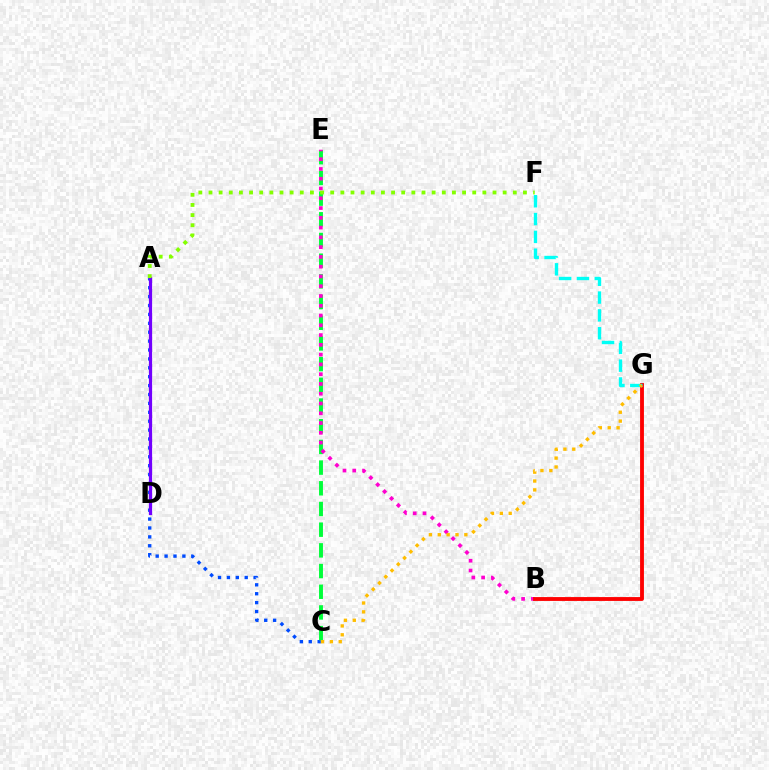{('A', 'C'): [{'color': '#004bff', 'line_style': 'dotted', 'thickness': 2.42}], ('A', 'D'): [{'color': '#7200ff', 'line_style': 'solid', 'thickness': 2.32}], ('C', 'E'): [{'color': '#00ff39', 'line_style': 'dashed', 'thickness': 2.81}], ('B', 'E'): [{'color': '#ff00cf', 'line_style': 'dotted', 'thickness': 2.66}], ('B', 'G'): [{'color': '#ff0000', 'line_style': 'solid', 'thickness': 2.77}], ('A', 'F'): [{'color': '#84ff00', 'line_style': 'dotted', 'thickness': 2.76}], ('F', 'G'): [{'color': '#00fff6', 'line_style': 'dashed', 'thickness': 2.42}], ('C', 'G'): [{'color': '#ffbd00', 'line_style': 'dotted', 'thickness': 2.41}]}